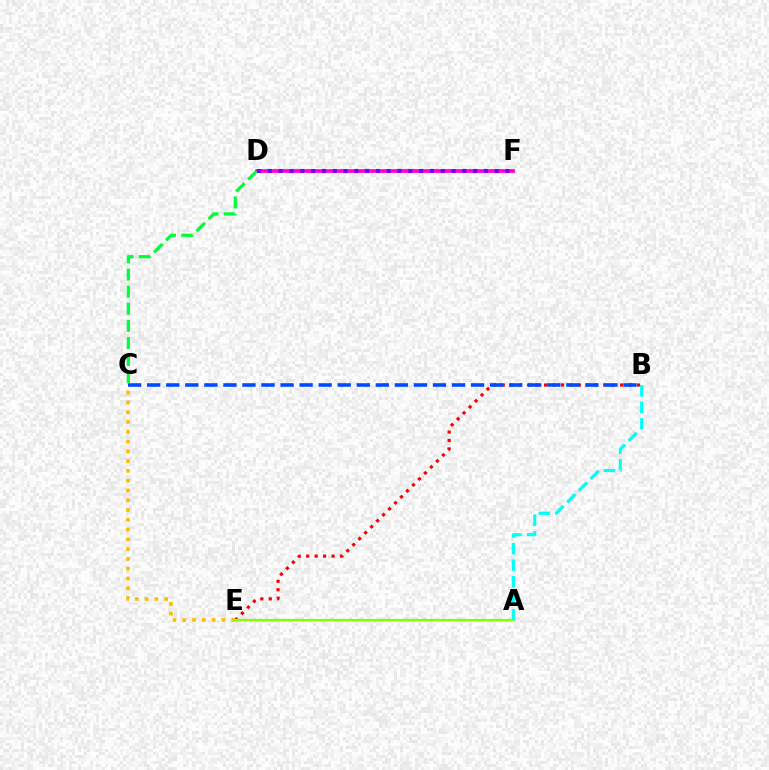{('B', 'E'): [{'color': '#ff0000', 'line_style': 'dotted', 'thickness': 2.3}], ('C', 'E'): [{'color': '#ffbd00', 'line_style': 'dotted', 'thickness': 2.66}], ('B', 'C'): [{'color': '#004bff', 'line_style': 'dashed', 'thickness': 2.59}], ('D', 'F'): [{'color': '#ff00cf', 'line_style': 'solid', 'thickness': 2.67}, {'color': '#7200ff', 'line_style': 'dotted', 'thickness': 2.94}], ('C', 'D'): [{'color': '#00ff39', 'line_style': 'dashed', 'thickness': 2.32}], ('A', 'B'): [{'color': '#00fff6', 'line_style': 'dashed', 'thickness': 2.25}], ('A', 'E'): [{'color': '#84ff00', 'line_style': 'solid', 'thickness': 1.63}]}